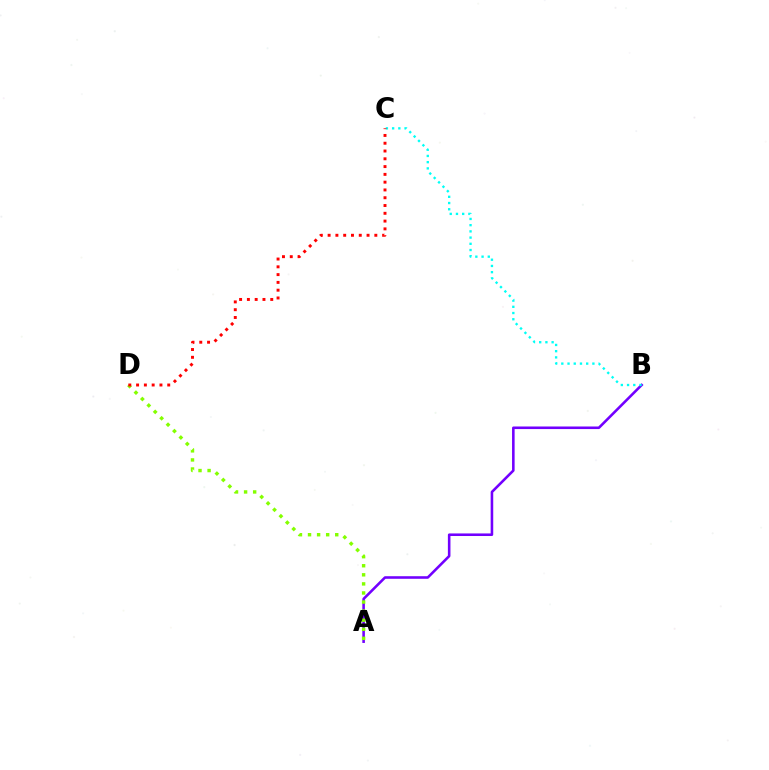{('A', 'B'): [{'color': '#7200ff', 'line_style': 'solid', 'thickness': 1.86}], ('B', 'C'): [{'color': '#00fff6', 'line_style': 'dotted', 'thickness': 1.69}], ('A', 'D'): [{'color': '#84ff00', 'line_style': 'dotted', 'thickness': 2.46}], ('C', 'D'): [{'color': '#ff0000', 'line_style': 'dotted', 'thickness': 2.12}]}